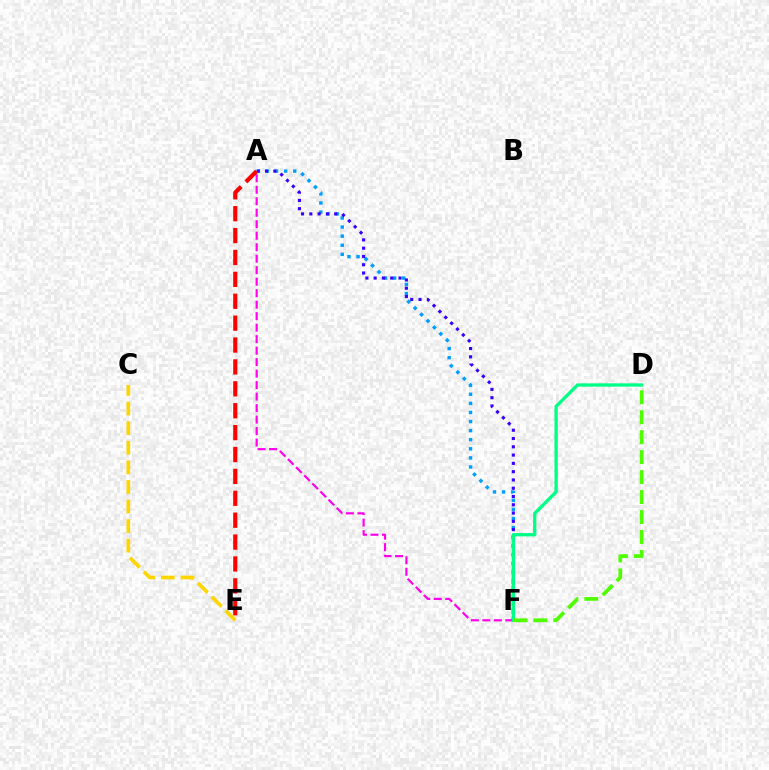{('A', 'F'): [{'color': '#009eff', 'line_style': 'dotted', 'thickness': 2.47}, {'color': '#ff00ed', 'line_style': 'dashed', 'thickness': 1.56}, {'color': '#3700ff', 'line_style': 'dotted', 'thickness': 2.25}], ('C', 'E'): [{'color': '#ffd500', 'line_style': 'dashed', 'thickness': 2.66}], ('D', 'F'): [{'color': '#00ff86', 'line_style': 'solid', 'thickness': 2.38}, {'color': '#4fff00', 'line_style': 'dashed', 'thickness': 2.71}], ('A', 'E'): [{'color': '#ff0000', 'line_style': 'dashed', 'thickness': 2.97}]}